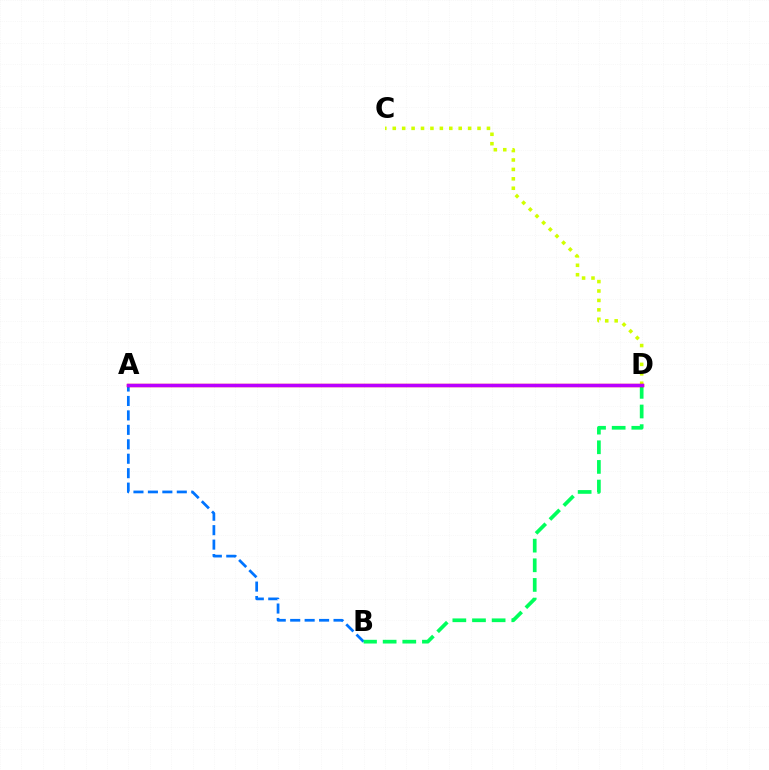{('A', 'B'): [{'color': '#0074ff', 'line_style': 'dashed', 'thickness': 1.96}], ('B', 'D'): [{'color': '#00ff5c', 'line_style': 'dashed', 'thickness': 2.67}], ('C', 'D'): [{'color': '#d1ff00', 'line_style': 'dotted', 'thickness': 2.56}], ('A', 'D'): [{'color': '#ff0000', 'line_style': 'solid', 'thickness': 2.44}, {'color': '#b900ff', 'line_style': 'solid', 'thickness': 2.39}]}